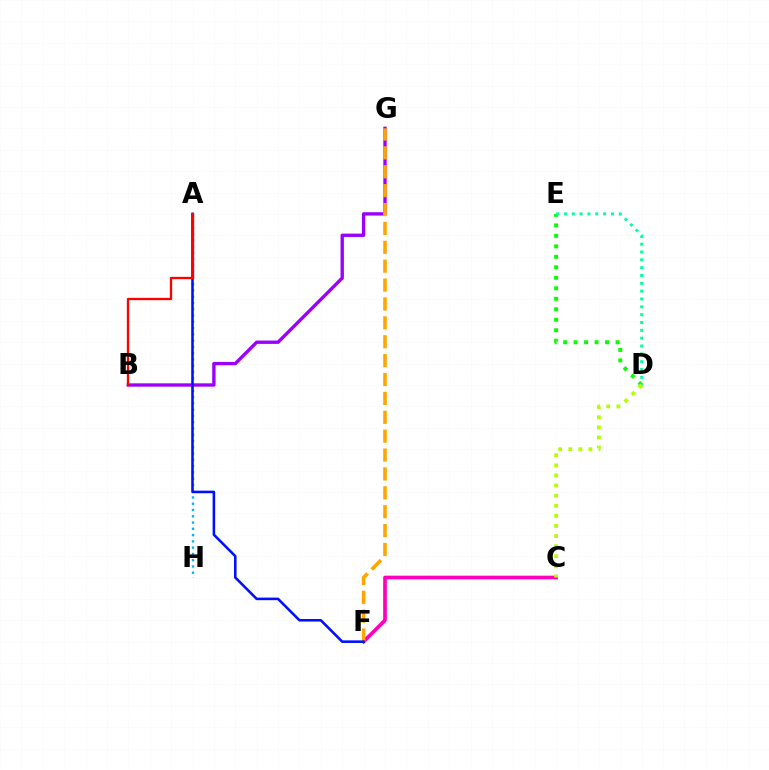{('A', 'H'): [{'color': '#00b5ff', 'line_style': 'dotted', 'thickness': 1.7}], ('C', 'F'): [{'color': '#ff00bd', 'line_style': 'solid', 'thickness': 2.65}], ('B', 'G'): [{'color': '#9b00ff', 'line_style': 'solid', 'thickness': 2.41}], ('D', 'E'): [{'color': '#08ff00', 'line_style': 'dotted', 'thickness': 2.85}, {'color': '#00ff9d', 'line_style': 'dotted', 'thickness': 2.13}], ('C', 'D'): [{'color': '#b3ff00', 'line_style': 'dotted', 'thickness': 2.74}], ('F', 'G'): [{'color': '#ffa500', 'line_style': 'dashed', 'thickness': 2.57}], ('A', 'F'): [{'color': '#0010ff', 'line_style': 'solid', 'thickness': 1.85}], ('A', 'B'): [{'color': '#ff0000', 'line_style': 'solid', 'thickness': 1.68}]}